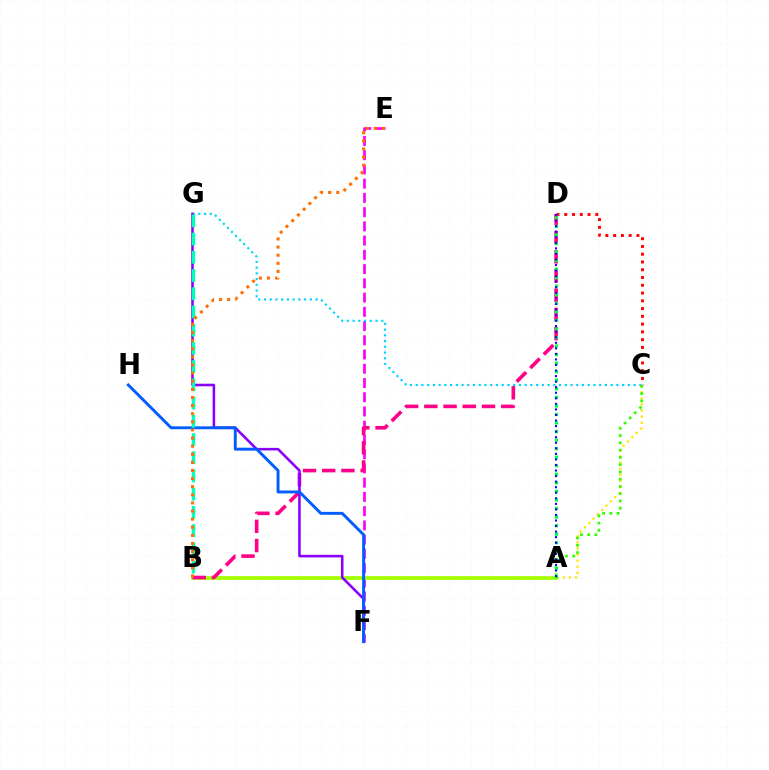{('C', 'D'): [{'color': '#ff0000', 'line_style': 'dotted', 'thickness': 2.11}], ('E', 'F'): [{'color': '#fa00f9', 'line_style': 'dashed', 'thickness': 1.93}], ('A', 'B'): [{'color': '#a2ff00', 'line_style': 'solid', 'thickness': 2.67}], ('C', 'G'): [{'color': '#00d3ff', 'line_style': 'dotted', 'thickness': 1.56}], ('A', 'C'): [{'color': '#ffe600', 'line_style': 'dotted', 'thickness': 1.66}, {'color': '#31ff00', 'line_style': 'dotted', 'thickness': 1.97}], ('B', 'D'): [{'color': '#ff0088', 'line_style': 'dashed', 'thickness': 2.61}], ('F', 'G'): [{'color': '#8a00ff', 'line_style': 'solid', 'thickness': 1.85}], ('F', 'H'): [{'color': '#005dff', 'line_style': 'solid', 'thickness': 2.1}], ('B', 'G'): [{'color': '#00ffbb', 'line_style': 'dashed', 'thickness': 2.48}], ('A', 'D'): [{'color': '#00ff45', 'line_style': 'dotted', 'thickness': 2.32}, {'color': '#1900ff', 'line_style': 'dotted', 'thickness': 1.51}], ('B', 'E'): [{'color': '#ff7000', 'line_style': 'dotted', 'thickness': 2.2}]}